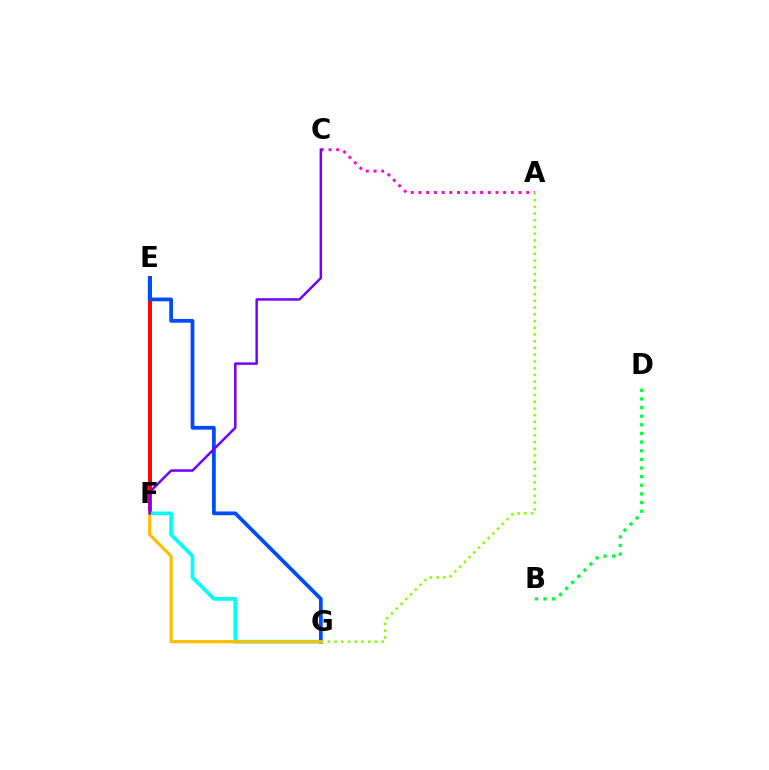{('A', 'C'): [{'color': '#ff00cf', 'line_style': 'dotted', 'thickness': 2.09}], ('E', 'F'): [{'color': '#ff0000', 'line_style': 'solid', 'thickness': 2.83}], ('F', 'G'): [{'color': '#00fff6', 'line_style': 'solid', 'thickness': 2.66}, {'color': '#ffbd00', 'line_style': 'solid', 'thickness': 2.27}], ('B', 'D'): [{'color': '#00ff39', 'line_style': 'dotted', 'thickness': 2.35}], ('E', 'G'): [{'color': '#004bff', 'line_style': 'solid', 'thickness': 2.7}], ('A', 'G'): [{'color': '#84ff00', 'line_style': 'dotted', 'thickness': 1.83}], ('C', 'F'): [{'color': '#7200ff', 'line_style': 'solid', 'thickness': 1.79}]}